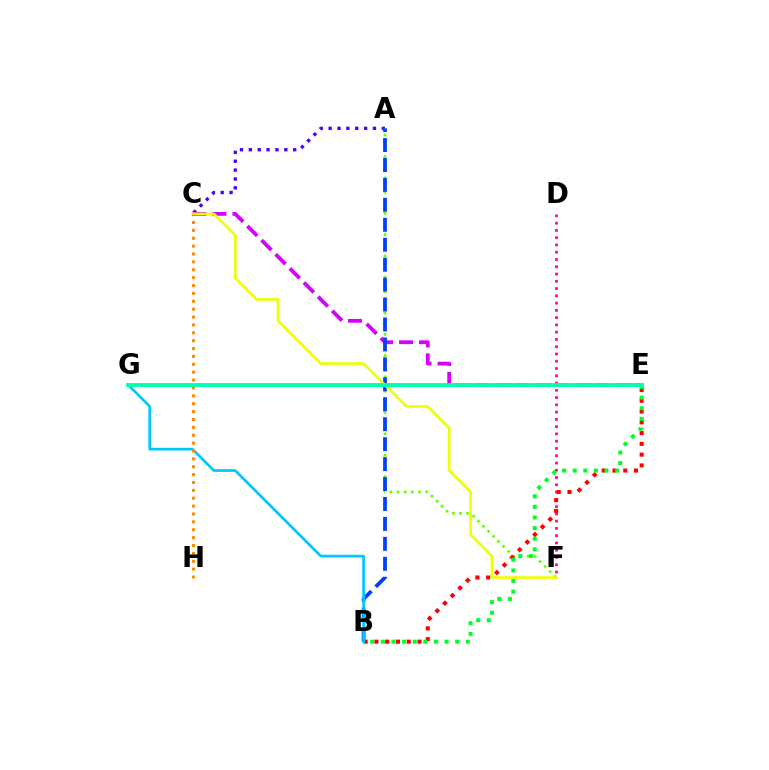{('D', 'F'): [{'color': '#ff00a0', 'line_style': 'dotted', 'thickness': 1.97}], ('A', 'C'): [{'color': '#4f00ff', 'line_style': 'dotted', 'thickness': 2.41}], ('C', 'E'): [{'color': '#d600ff', 'line_style': 'dashed', 'thickness': 2.71}], ('A', 'F'): [{'color': '#66ff00', 'line_style': 'dotted', 'thickness': 1.93}], ('A', 'B'): [{'color': '#003fff', 'line_style': 'dashed', 'thickness': 2.71}], ('C', 'F'): [{'color': '#eeff00', 'line_style': 'solid', 'thickness': 1.89}], ('B', 'E'): [{'color': '#ff0000', 'line_style': 'dotted', 'thickness': 2.93}, {'color': '#00ff27', 'line_style': 'dotted', 'thickness': 2.89}], ('B', 'G'): [{'color': '#00c7ff', 'line_style': 'solid', 'thickness': 1.93}], ('C', 'H'): [{'color': '#ff8800', 'line_style': 'dotted', 'thickness': 2.14}], ('E', 'G'): [{'color': '#00ffaf', 'line_style': 'solid', 'thickness': 2.77}]}